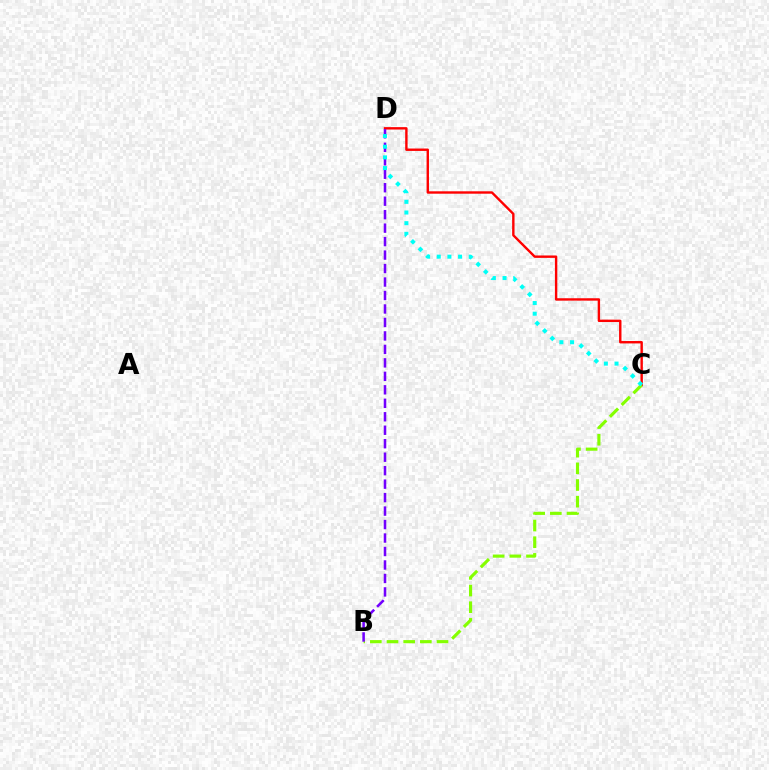{('C', 'D'): [{'color': '#ff0000', 'line_style': 'solid', 'thickness': 1.73}, {'color': '#00fff6', 'line_style': 'dotted', 'thickness': 2.9}], ('B', 'C'): [{'color': '#84ff00', 'line_style': 'dashed', 'thickness': 2.26}], ('B', 'D'): [{'color': '#7200ff', 'line_style': 'dashed', 'thickness': 1.83}]}